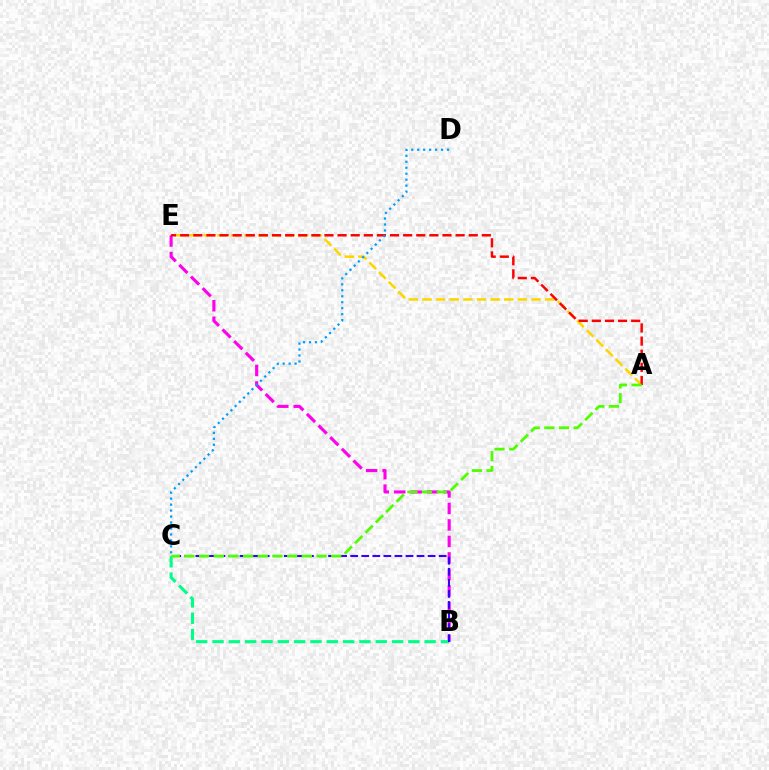{('A', 'E'): [{'color': '#ffd500', 'line_style': 'dashed', 'thickness': 1.85}, {'color': '#ff0000', 'line_style': 'dashed', 'thickness': 1.78}], ('B', 'E'): [{'color': '#ff00ed', 'line_style': 'dashed', 'thickness': 2.24}], ('B', 'C'): [{'color': '#00ff86', 'line_style': 'dashed', 'thickness': 2.22}, {'color': '#3700ff', 'line_style': 'dashed', 'thickness': 1.5}], ('C', 'D'): [{'color': '#009eff', 'line_style': 'dotted', 'thickness': 1.62}], ('A', 'C'): [{'color': '#4fff00', 'line_style': 'dashed', 'thickness': 1.99}]}